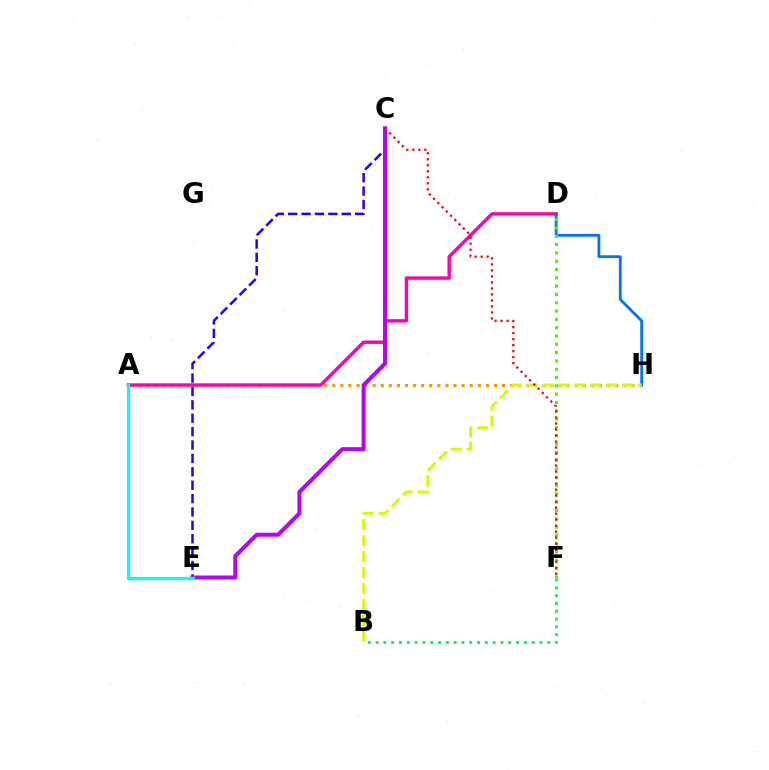{('A', 'H'): [{'color': '#ff9400', 'line_style': 'dotted', 'thickness': 2.2}], ('A', 'D'): [{'color': '#ff00ac', 'line_style': 'solid', 'thickness': 2.44}], ('C', 'E'): [{'color': '#2500ff', 'line_style': 'dashed', 'thickness': 1.82}, {'color': '#b900ff', 'line_style': 'solid', 'thickness': 2.89}], ('D', 'H'): [{'color': '#0074ff', 'line_style': 'solid', 'thickness': 2.03}], ('B', 'H'): [{'color': '#d1ff00', 'line_style': 'dashed', 'thickness': 2.16}], ('B', 'F'): [{'color': '#00ff5c', 'line_style': 'dotted', 'thickness': 2.12}], ('D', 'F'): [{'color': '#3dff00', 'line_style': 'dotted', 'thickness': 2.26}], ('A', 'E'): [{'color': '#00fff6', 'line_style': 'solid', 'thickness': 2.34}], ('C', 'F'): [{'color': '#ff0000', 'line_style': 'dotted', 'thickness': 1.63}]}